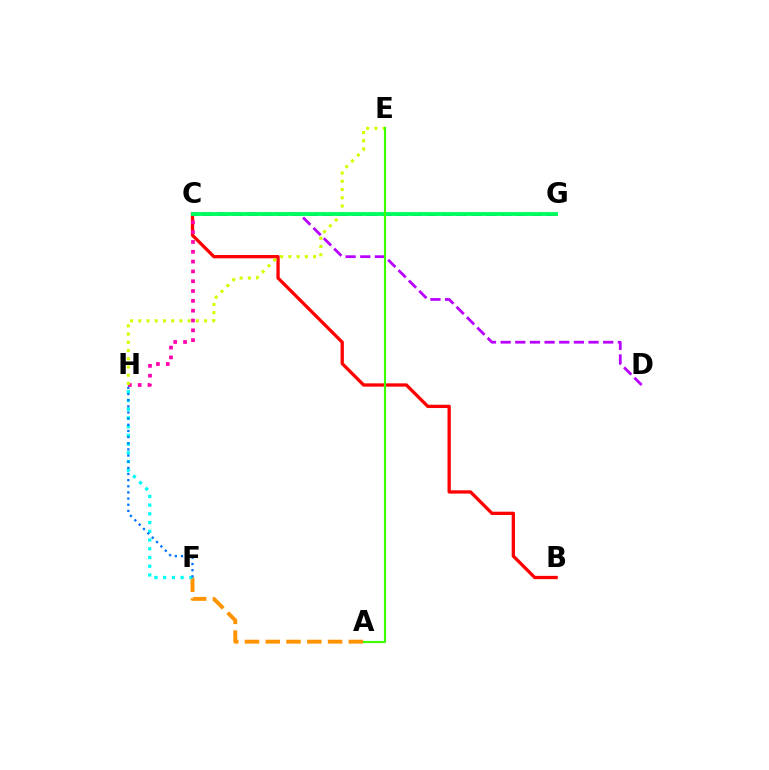{('A', 'F'): [{'color': '#ff9400', 'line_style': 'dashed', 'thickness': 2.82}], ('B', 'C'): [{'color': '#ff0000', 'line_style': 'solid', 'thickness': 2.37}], ('C', 'H'): [{'color': '#ff00ac', 'line_style': 'dotted', 'thickness': 2.67}], ('E', 'H'): [{'color': '#d1ff00', 'line_style': 'dotted', 'thickness': 2.24}], ('C', 'G'): [{'color': '#2500ff', 'line_style': 'dashed', 'thickness': 2.03}, {'color': '#00ff5c', 'line_style': 'solid', 'thickness': 2.78}], ('C', 'D'): [{'color': '#b900ff', 'line_style': 'dashed', 'thickness': 1.99}], ('F', 'H'): [{'color': '#00fff6', 'line_style': 'dotted', 'thickness': 2.37}, {'color': '#0074ff', 'line_style': 'dotted', 'thickness': 1.67}], ('A', 'E'): [{'color': '#3dff00', 'line_style': 'solid', 'thickness': 1.55}]}